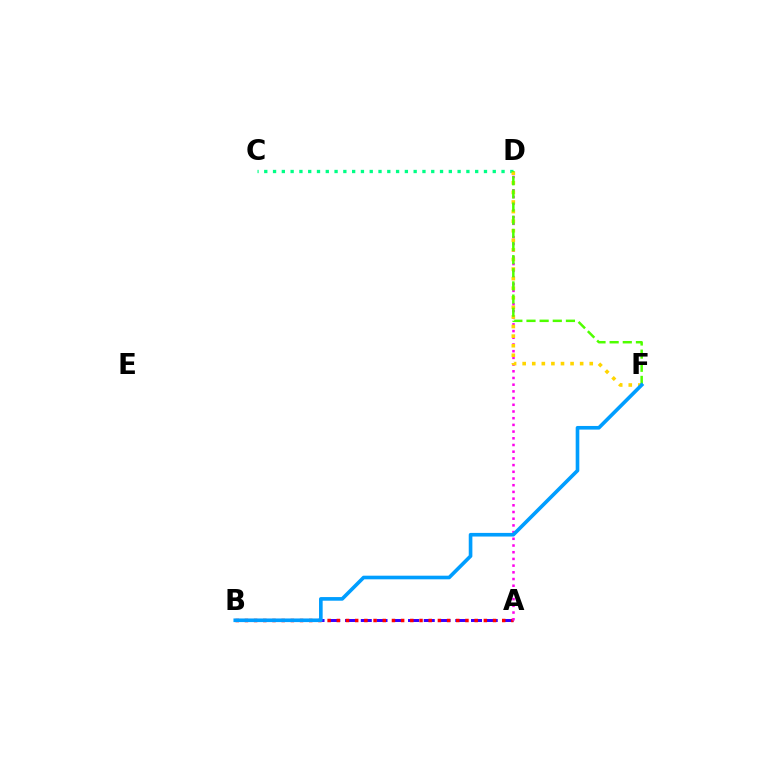{('A', 'B'): [{'color': '#3700ff', 'line_style': 'dashed', 'thickness': 2.14}, {'color': '#ff0000', 'line_style': 'dotted', 'thickness': 2.5}], ('C', 'D'): [{'color': '#00ff86', 'line_style': 'dotted', 'thickness': 2.39}], ('A', 'D'): [{'color': '#ff00ed', 'line_style': 'dotted', 'thickness': 1.82}], ('D', 'F'): [{'color': '#ffd500', 'line_style': 'dotted', 'thickness': 2.6}, {'color': '#4fff00', 'line_style': 'dashed', 'thickness': 1.79}], ('B', 'F'): [{'color': '#009eff', 'line_style': 'solid', 'thickness': 2.62}]}